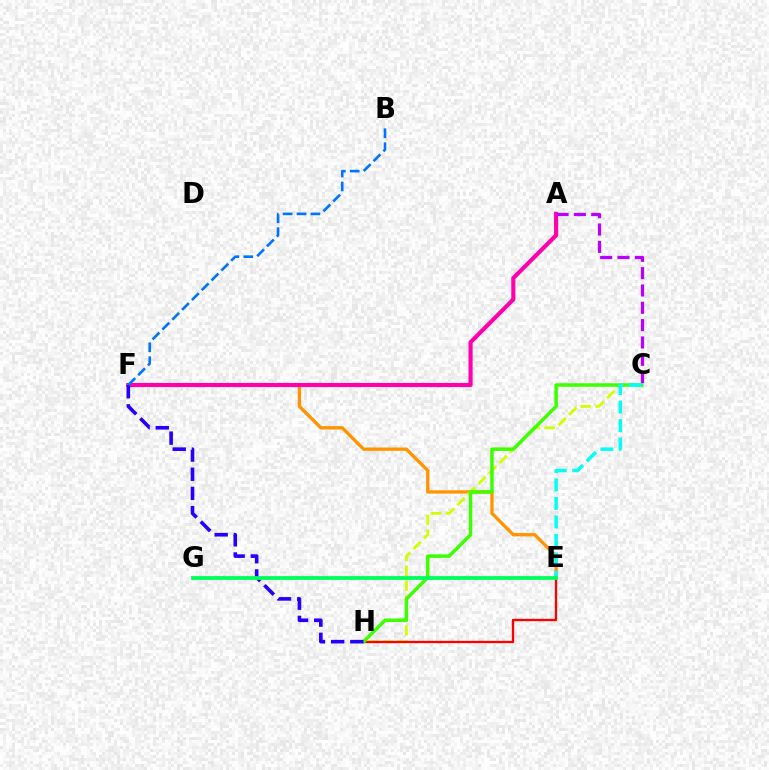{('E', 'F'): [{'color': '#ff9400', 'line_style': 'solid', 'thickness': 2.37}], ('C', 'H'): [{'color': '#d1ff00', 'line_style': 'dashed', 'thickness': 2.03}, {'color': '#3dff00', 'line_style': 'solid', 'thickness': 2.5}], ('E', 'H'): [{'color': '#ff0000', 'line_style': 'solid', 'thickness': 1.67}], ('A', 'F'): [{'color': '#ff00ac', 'line_style': 'solid', 'thickness': 2.98}], ('A', 'C'): [{'color': '#b900ff', 'line_style': 'dashed', 'thickness': 2.35}], ('F', 'H'): [{'color': '#2500ff', 'line_style': 'dashed', 'thickness': 2.6}], ('C', 'E'): [{'color': '#00fff6', 'line_style': 'dashed', 'thickness': 2.51}], ('B', 'F'): [{'color': '#0074ff', 'line_style': 'dashed', 'thickness': 1.89}], ('E', 'G'): [{'color': '#00ff5c', 'line_style': 'solid', 'thickness': 2.73}]}